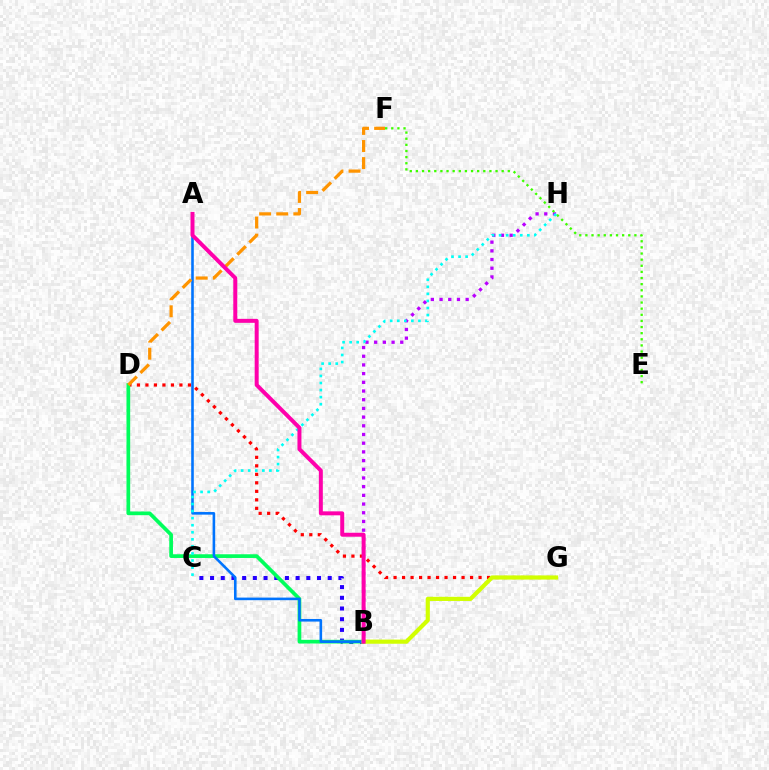{('B', 'C'): [{'color': '#2500ff', 'line_style': 'dotted', 'thickness': 2.91}], ('D', 'G'): [{'color': '#ff0000', 'line_style': 'dotted', 'thickness': 2.31}], ('B', 'H'): [{'color': '#b900ff', 'line_style': 'dotted', 'thickness': 2.36}], ('B', 'D'): [{'color': '#00ff5c', 'line_style': 'solid', 'thickness': 2.67}], ('A', 'B'): [{'color': '#0074ff', 'line_style': 'solid', 'thickness': 1.87}, {'color': '#ff00ac', 'line_style': 'solid', 'thickness': 2.86}], ('B', 'G'): [{'color': '#d1ff00', 'line_style': 'solid', 'thickness': 2.99}], ('E', 'F'): [{'color': '#3dff00', 'line_style': 'dotted', 'thickness': 1.66}], ('D', 'F'): [{'color': '#ff9400', 'line_style': 'dashed', 'thickness': 2.32}], ('C', 'H'): [{'color': '#00fff6', 'line_style': 'dotted', 'thickness': 1.92}]}